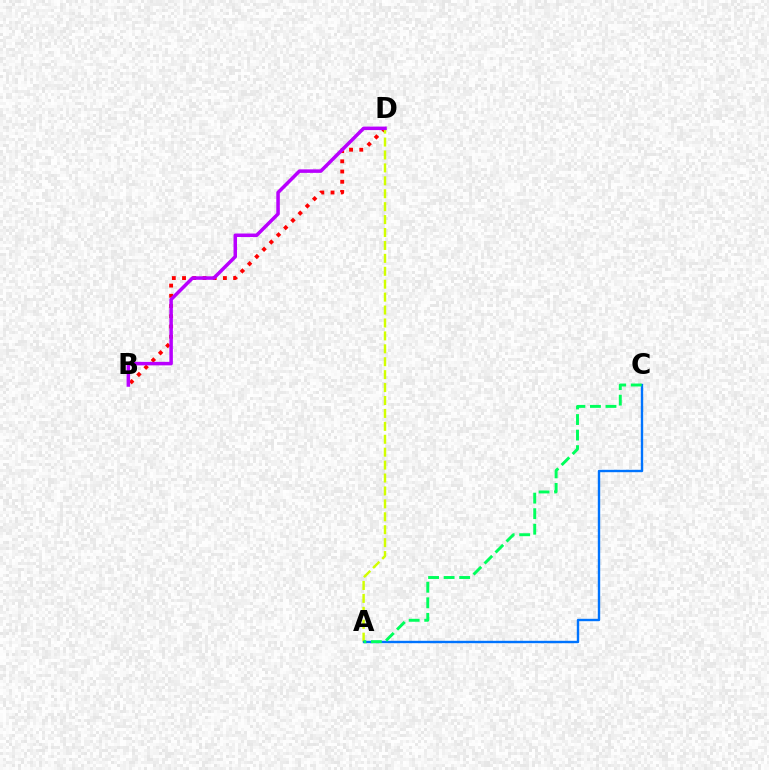{('B', 'D'): [{'color': '#ff0000', 'line_style': 'dotted', 'thickness': 2.78}, {'color': '#b900ff', 'line_style': 'solid', 'thickness': 2.53}], ('A', 'D'): [{'color': '#d1ff00', 'line_style': 'dashed', 'thickness': 1.76}], ('A', 'C'): [{'color': '#0074ff', 'line_style': 'solid', 'thickness': 1.72}, {'color': '#00ff5c', 'line_style': 'dashed', 'thickness': 2.11}]}